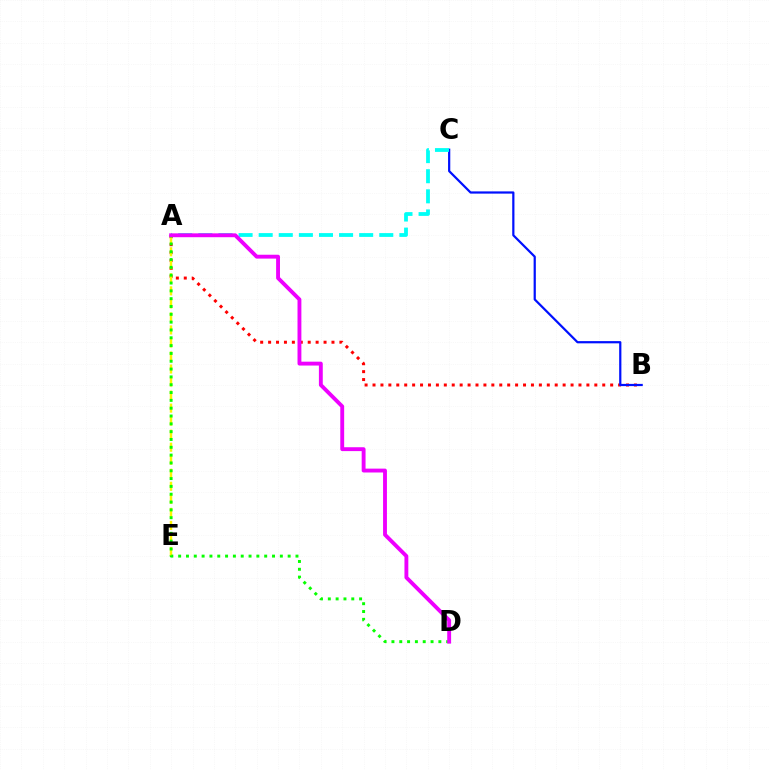{('A', 'B'): [{'color': '#ff0000', 'line_style': 'dotted', 'thickness': 2.15}], ('B', 'C'): [{'color': '#0010ff', 'line_style': 'solid', 'thickness': 1.6}], ('A', 'C'): [{'color': '#00fff6', 'line_style': 'dashed', 'thickness': 2.73}], ('A', 'E'): [{'color': '#fcf500', 'line_style': 'dashed', 'thickness': 1.77}], ('A', 'D'): [{'color': '#08ff00', 'line_style': 'dotted', 'thickness': 2.13}, {'color': '#ee00ff', 'line_style': 'solid', 'thickness': 2.79}]}